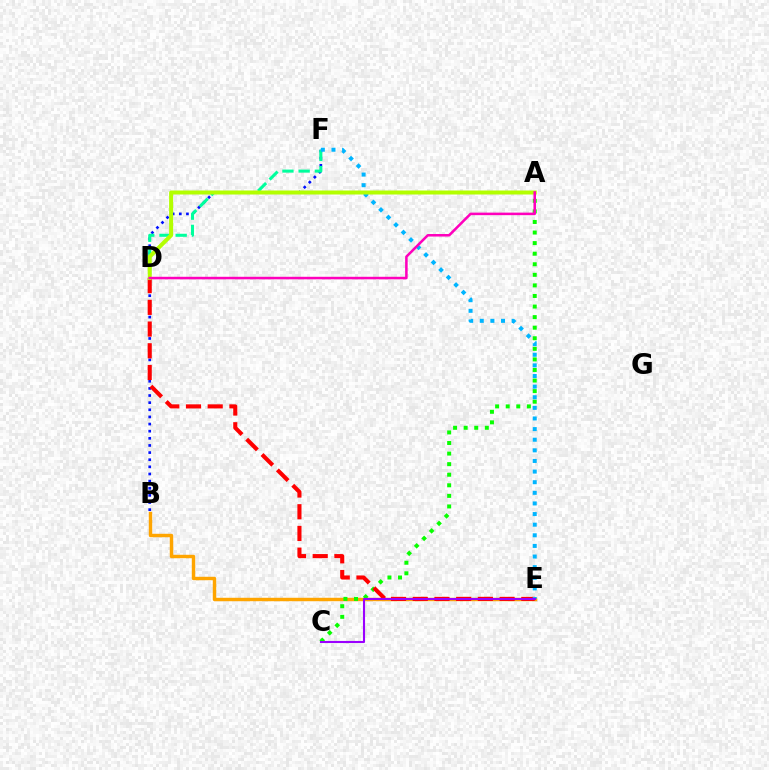{('B', 'E'): [{'color': '#ffa500', 'line_style': 'solid', 'thickness': 2.47}], ('B', 'F'): [{'color': '#0010ff', 'line_style': 'dotted', 'thickness': 1.94}], ('A', 'C'): [{'color': '#08ff00', 'line_style': 'dotted', 'thickness': 2.87}], ('D', 'F'): [{'color': '#00ff9d', 'line_style': 'dashed', 'thickness': 2.2}], ('D', 'E'): [{'color': '#ff0000', 'line_style': 'dashed', 'thickness': 2.95}], ('E', 'F'): [{'color': '#00b5ff', 'line_style': 'dotted', 'thickness': 2.89}], ('A', 'D'): [{'color': '#b3ff00', 'line_style': 'solid', 'thickness': 2.89}, {'color': '#ff00bd', 'line_style': 'solid', 'thickness': 1.82}], ('C', 'E'): [{'color': '#9b00ff', 'line_style': 'solid', 'thickness': 1.51}]}